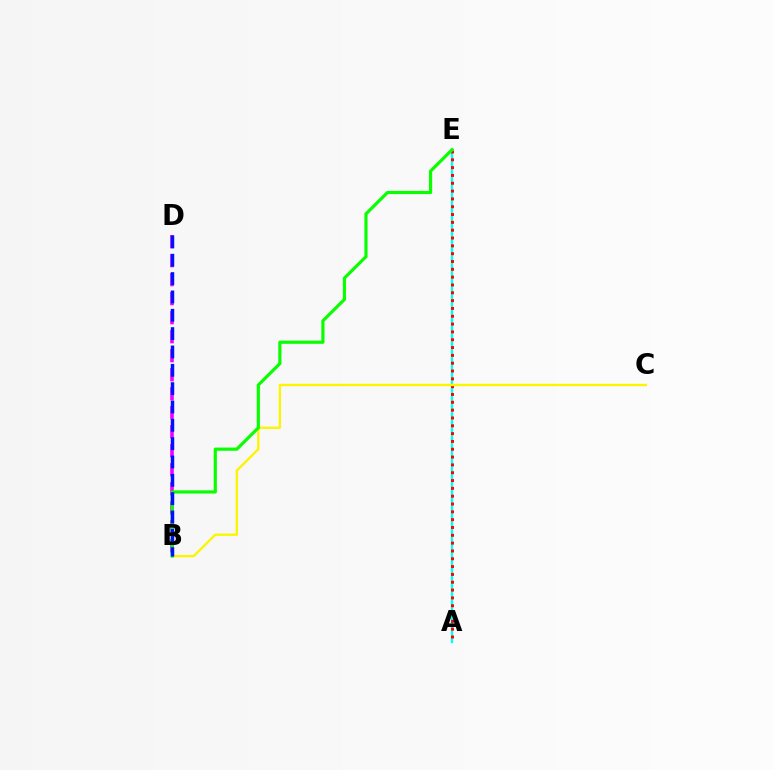{('A', 'E'): [{'color': '#00fff6', 'line_style': 'solid', 'thickness': 1.7}, {'color': '#ff0000', 'line_style': 'dotted', 'thickness': 2.13}], ('B', 'D'): [{'color': '#ee00ff', 'line_style': 'dashed', 'thickness': 2.58}, {'color': '#0010ff', 'line_style': 'dashed', 'thickness': 2.49}], ('B', 'C'): [{'color': '#fcf500', 'line_style': 'solid', 'thickness': 1.69}], ('B', 'E'): [{'color': '#08ff00', 'line_style': 'solid', 'thickness': 2.29}]}